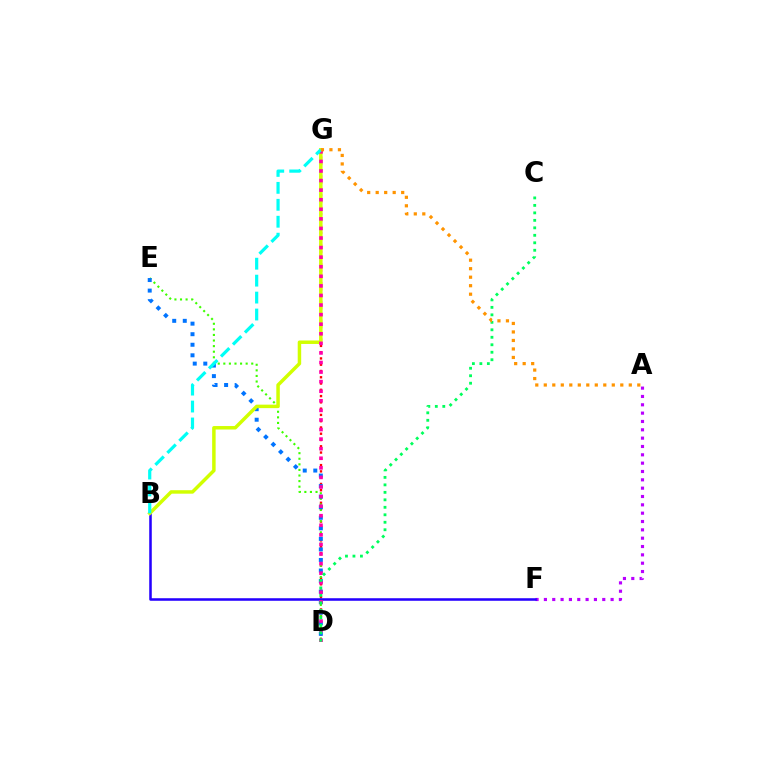{('A', 'F'): [{'color': '#b900ff', 'line_style': 'dotted', 'thickness': 2.27}], ('D', 'G'): [{'color': '#ff0000', 'line_style': 'dotted', 'thickness': 1.7}, {'color': '#ff00ac', 'line_style': 'dotted', 'thickness': 2.6}], ('D', 'E'): [{'color': '#3dff00', 'line_style': 'dotted', 'thickness': 1.52}, {'color': '#0074ff', 'line_style': 'dotted', 'thickness': 2.87}], ('B', 'F'): [{'color': '#2500ff', 'line_style': 'solid', 'thickness': 1.83}], ('B', 'G'): [{'color': '#d1ff00', 'line_style': 'solid', 'thickness': 2.5}, {'color': '#00fff6', 'line_style': 'dashed', 'thickness': 2.3}], ('C', 'D'): [{'color': '#00ff5c', 'line_style': 'dotted', 'thickness': 2.03}], ('A', 'G'): [{'color': '#ff9400', 'line_style': 'dotted', 'thickness': 2.31}]}